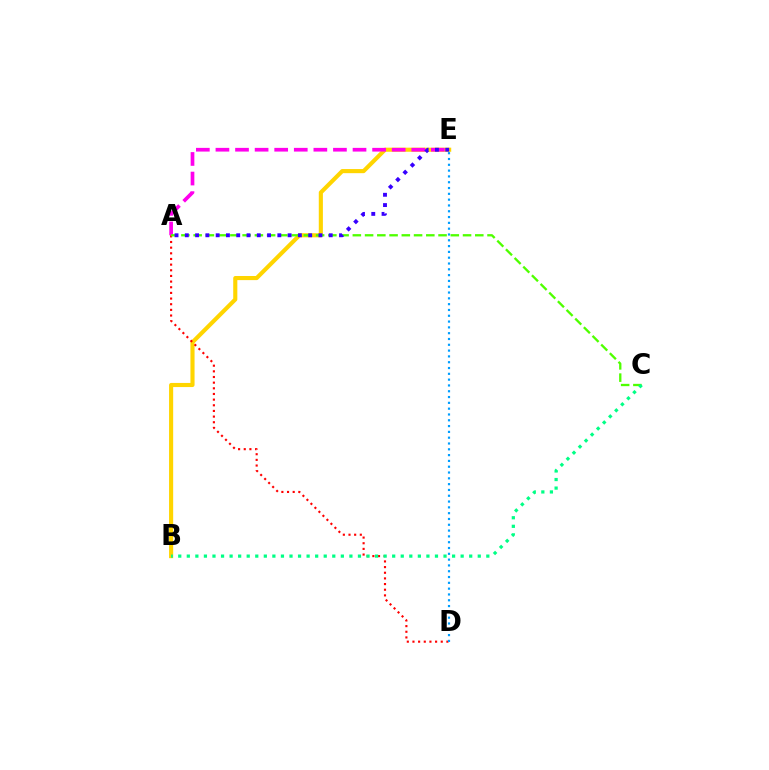{('B', 'E'): [{'color': '#ffd500', 'line_style': 'solid', 'thickness': 2.96}], ('A', 'E'): [{'color': '#ff00ed', 'line_style': 'dashed', 'thickness': 2.66}, {'color': '#3700ff', 'line_style': 'dotted', 'thickness': 2.79}], ('A', 'D'): [{'color': '#ff0000', 'line_style': 'dotted', 'thickness': 1.54}], ('A', 'C'): [{'color': '#4fff00', 'line_style': 'dashed', 'thickness': 1.66}], ('B', 'C'): [{'color': '#00ff86', 'line_style': 'dotted', 'thickness': 2.33}], ('D', 'E'): [{'color': '#009eff', 'line_style': 'dotted', 'thickness': 1.58}]}